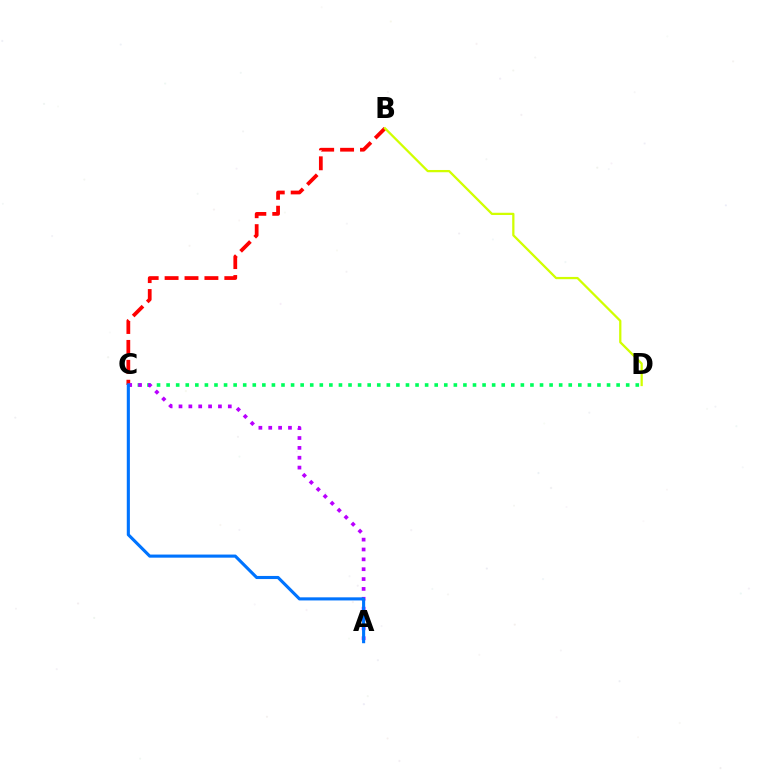{('C', 'D'): [{'color': '#00ff5c', 'line_style': 'dotted', 'thickness': 2.6}], ('B', 'C'): [{'color': '#ff0000', 'line_style': 'dashed', 'thickness': 2.71}], ('A', 'C'): [{'color': '#b900ff', 'line_style': 'dotted', 'thickness': 2.68}, {'color': '#0074ff', 'line_style': 'solid', 'thickness': 2.24}], ('B', 'D'): [{'color': '#d1ff00', 'line_style': 'solid', 'thickness': 1.63}]}